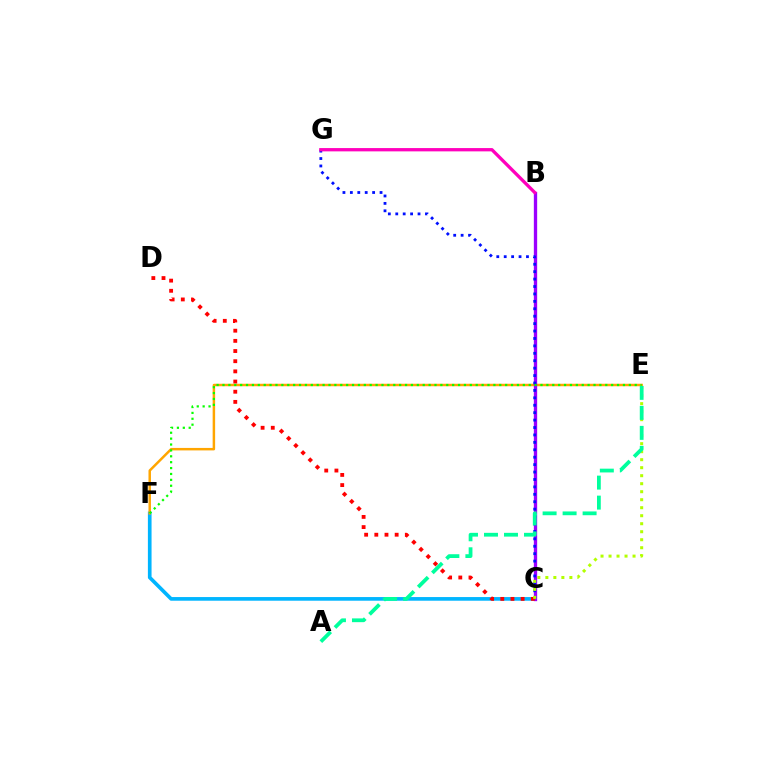{('C', 'F'): [{'color': '#00b5ff', 'line_style': 'solid', 'thickness': 2.64}], ('E', 'F'): [{'color': '#ffa500', 'line_style': 'solid', 'thickness': 1.79}, {'color': '#08ff00', 'line_style': 'dotted', 'thickness': 1.6}], ('B', 'C'): [{'color': '#9b00ff', 'line_style': 'solid', 'thickness': 2.39}], ('C', 'G'): [{'color': '#0010ff', 'line_style': 'dotted', 'thickness': 2.02}], ('C', 'D'): [{'color': '#ff0000', 'line_style': 'dotted', 'thickness': 2.76}], ('B', 'G'): [{'color': '#ff00bd', 'line_style': 'solid', 'thickness': 2.37}], ('C', 'E'): [{'color': '#b3ff00', 'line_style': 'dotted', 'thickness': 2.17}], ('A', 'E'): [{'color': '#00ff9d', 'line_style': 'dashed', 'thickness': 2.72}]}